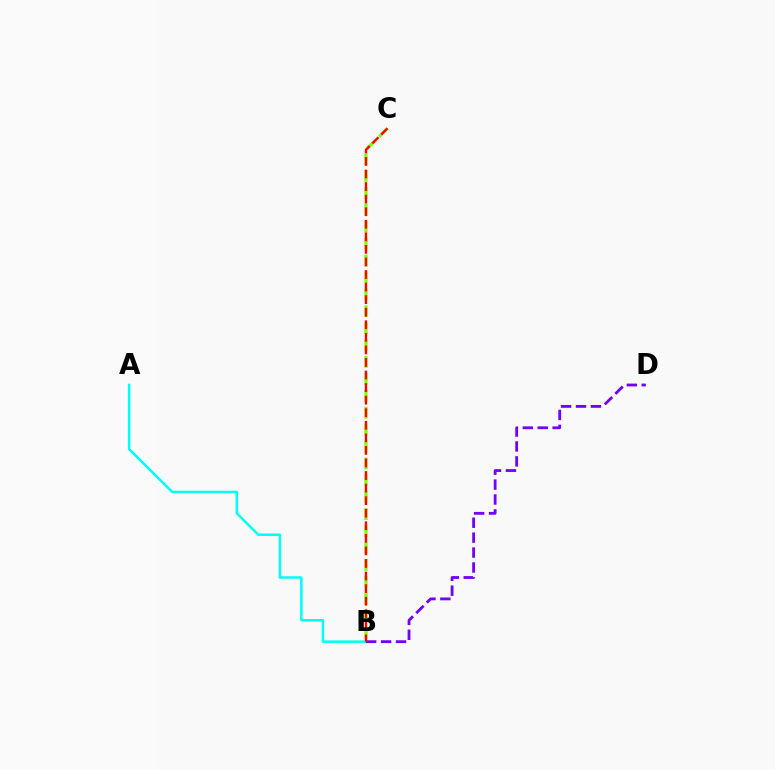{('B', 'C'): [{'color': '#84ff00', 'line_style': 'dashed', 'thickness': 2.3}, {'color': '#ff0000', 'line_style': 'dashed', 'thickness': 1.71}], ('A', 'B'): [{'color': '#00fff6', 'line_style': 'solid', 'thickness': 1.81}], ('B', 'D'): [{'color': '#7200ff', 'line_style': 'dashed', 'thickness': 2.03}]}